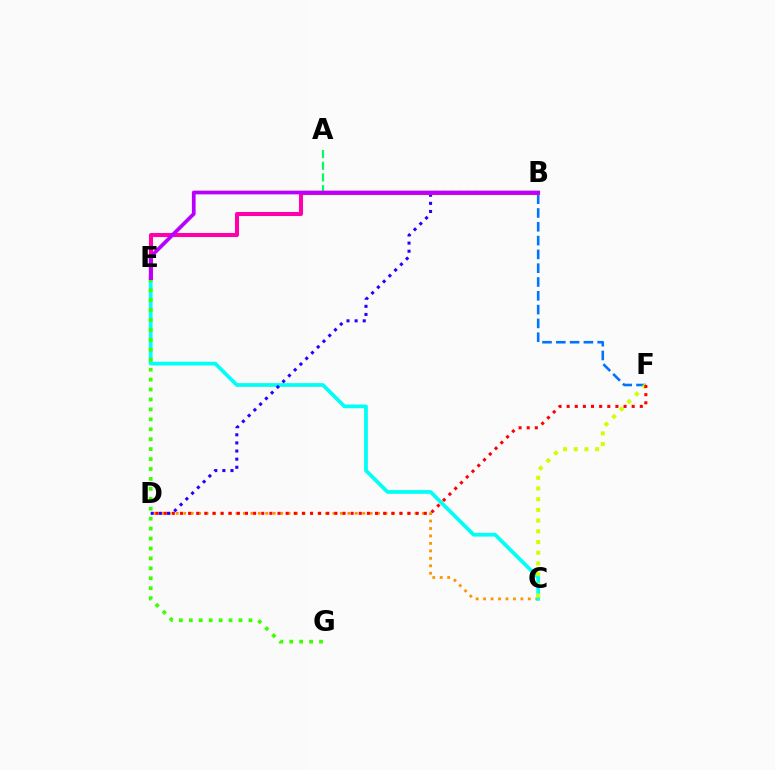{('A', 'B'): [{'color': '#00ff5c', 'line_style': 'dashed', 'thickness': 1.59}], ('C', 'D'): [{'color': '#ff9400', 'line_style': 'dotted', 'thickness': 2.03}], ('C', 'E'): [{'color': '#00fff6', 'line_style': 'solid', 'thickness': 2.69}], ('B', 'F'): [{'color': '#0074ff', 'line_style': 'dashed', 'thickness': 1.88}], ('B', 'D'): [{'color': '#2500ff', 'line_style': 'dotted', 'thickness': 2.21}], ('C', 'F'): [{'color': '#d1ff00', 'line_style': 'dotted', 'thickness': 2.91}], ('D', 'F'): [{'color': '#ff0000', 'line_style': 'dotted', 'thickness': 2.21}], ('E', 'G'): [{'color': '#3dff00', 'line_style': 'dotted', 'thickness': 2.7}], ('B', 'E'): [{'color': '#ff00ac', 'line_style': 'solid', 'thickness': 2.92}, {'color': '#b900ff', 'line_style': 'solid', 'thickness': 2.67}]}